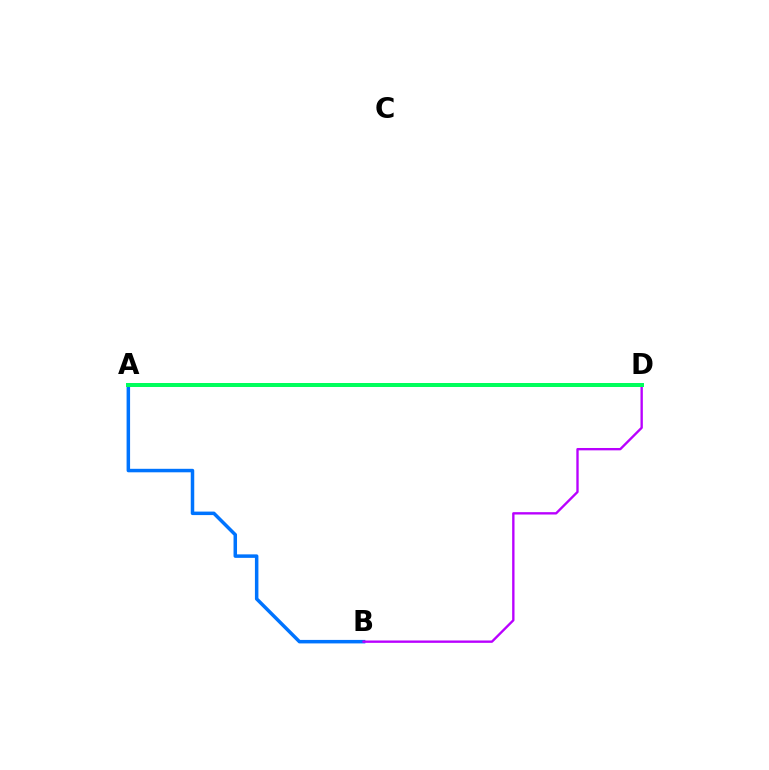{('A', 'D'): [{'color': '#d1ff00', 'line_style': 'dashed', 'thickness': 2.77}, {'color': '#ff0000', 'line_style': 'dotted', 'thickness': 1.5}, {'color': '#00ff5c', 'line_style': 'solid', 'thickness': 2.87}], ('A', 'B'): [{'color': '#0074ff', 'line_style': 'solid', 'thickness': 2.52}], ('B', 'D'): [{'color': '#b900ff', 'line_style': 'solid', 'thickness': 1.69}]}